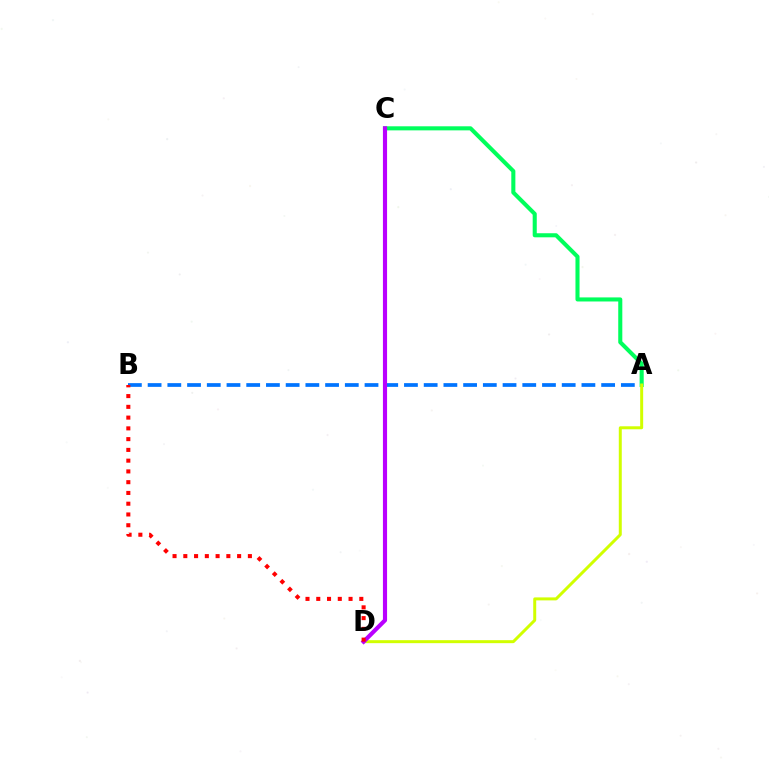{('A', 'B'): [{'color': '#0074ff', 'line_style': 'dashed', 'thickness': 2.68}], ('A', 'C'): [{'color': '#00ff5c', 'line_style': 'solid', 'thickness': 2.93}], ('A', 'D'): [{'color': '#d1ff00', 'line_style': 'solid', 'thickness': 2.15}], ('C', 'D'): [{'color': '#b900ff', 'line_style': 'solid', 'thickness': 2.98}], ('B', 'D'): [{'color': '#ff0000', 'line_style': 'dotted', 'thickness': 2.92}]}